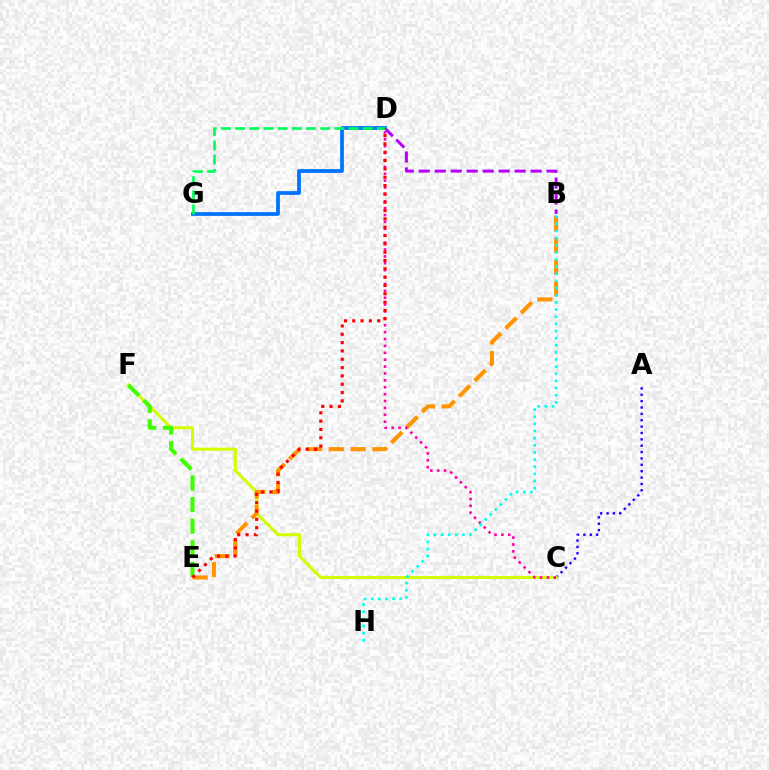{('B', 'D'): [{'color': '#b900ff', 'line_style': 'dashed', 'thickness': 2.17}], ('A', 'C'): [{'color': '#2500ff', 'line_style': 'dotted', 'thickness': 1.73}], ('C', 'F'): [{'color': '#d1ff00', 'line_style': 'solid', 'thickness': 2.21}], ('D', 'G'): [{'color': '#0074ff', 'line_style': 'solid', 'thickness': 2.71}, {'color': '#00ff5c', 'line_style': 'dashed', 'thickness': 1.93}], ('E', 'F'): [{'color': '#3dff00', 'line_style': 'dashed', 'thickness': 2.93}], ('B', 'E'): [{'color': '#ff9400', 'line_style': 'dashed', 'thickness': 2.96}], ('C', 'D'): [{'color': '#ff00ac', 'line_style': 'dotted', 'thickness': 1.87}], ('D', 'E'): [{'color': '#ff0000', 'line_style': 'dotted', 'thickness': 2.26}], ('B', 'H'): [{'color': '#00fff6', 'line_style': 'dotted', 'thickness': 1.94}]}